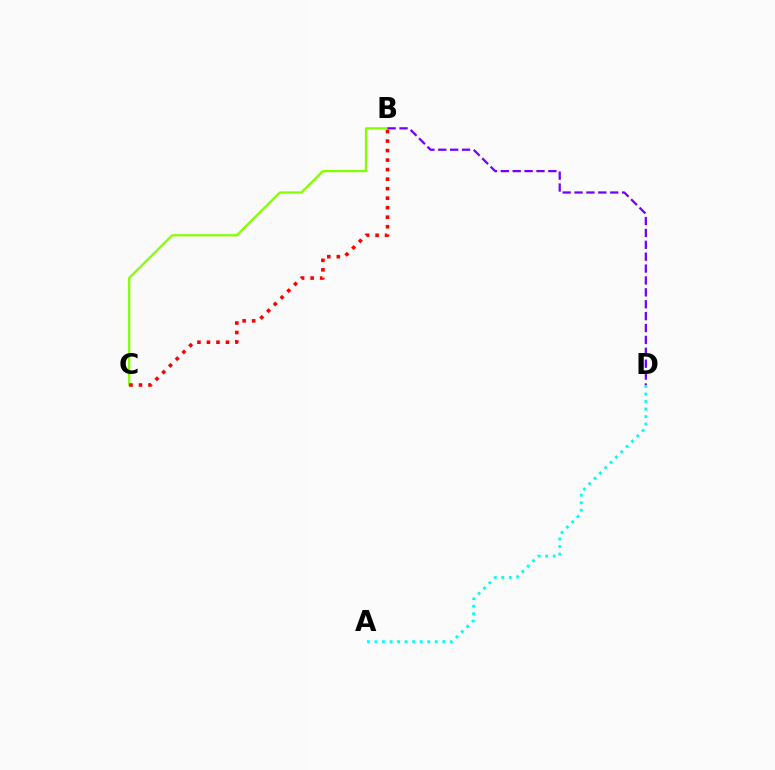{('B', 'C'): [{'color': '#84ff00', 'line_style': 'solid', 'thickness': 1.62}, {'color': '#ff0000', 'line_style': 'dotted', 'thickness': 2.58}], ('A', 'D'): [{'color': '#00fff6', 'line_style': 'dotted', 'thickness': 2.05}], ('B', 'D'): [{'color': '#7200ff', 'line_style': 'dashed', 'thickness': 1.62}]}